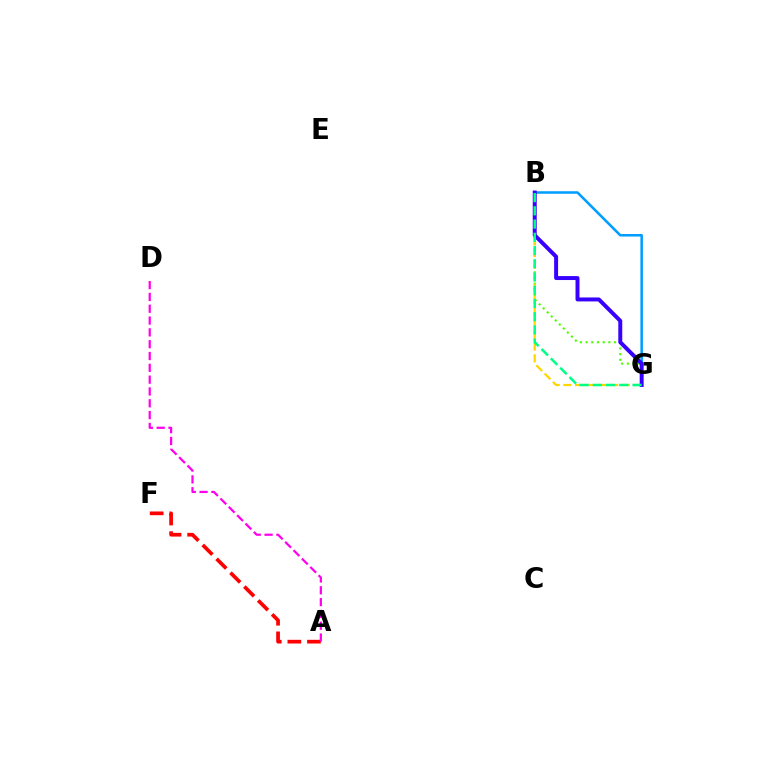{('B', 'G'): [{'color': '#4fff00', 'line_style': 'dotted', 'thickness': 1.55}, {'color': '#ffd500', 'line_style': 'dashed', 'thickness': 1.59}, {'color': '#009eff', 'line_style': 'solid', 'thickness': 1.83}, {'color': '#3700ff', 'line_style': 'solid', 'thickness': 2.85}, {'color': '#00ff86', 'line_style': 'dashed', 'thickness': 1.8}], ('A', 'F'): [{'color': '#ff0000', 'line_style': 'dashed', 'thickness': 2.67}], ('A', 'D'): [{'color': '#ff00ed', 'line_style': 'dashed', 'thickness': 1.61}]}